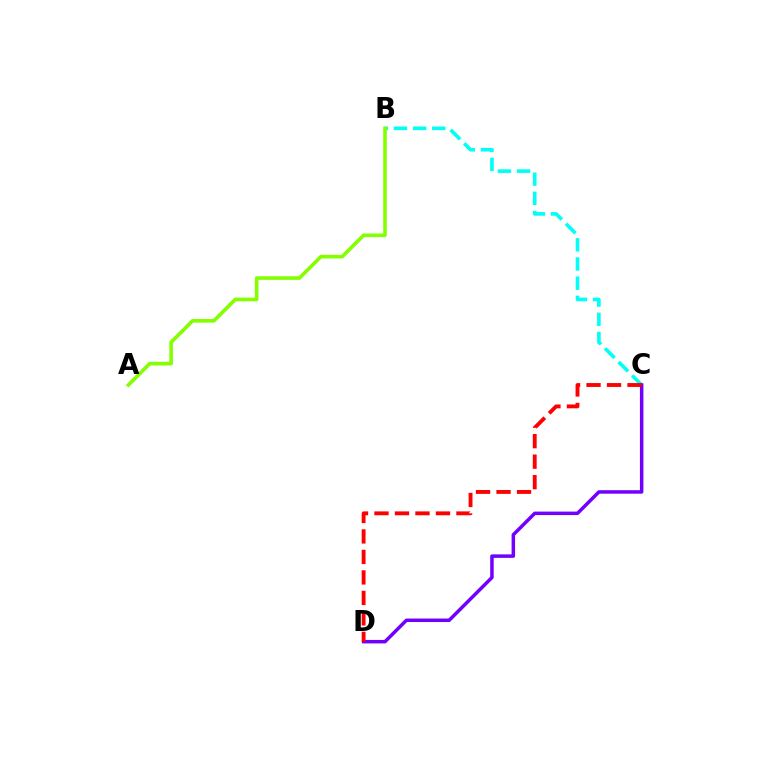{('B', 'C'): [{'color': '#00fff6', 'line_style': 'dashed', 'thickness': 2.61}], ('A', 'B'): [{'color': '#84ff00', 'line_style': 'solid', 'thickness': 2.61}], ('C', 'D'): [{'color': '#7200ff', 'line_style': 'solid', 'thickness': 2.52}, {'color': '#ff0000', 'line_style': 'dashed', 'thickness': 2.78}]}